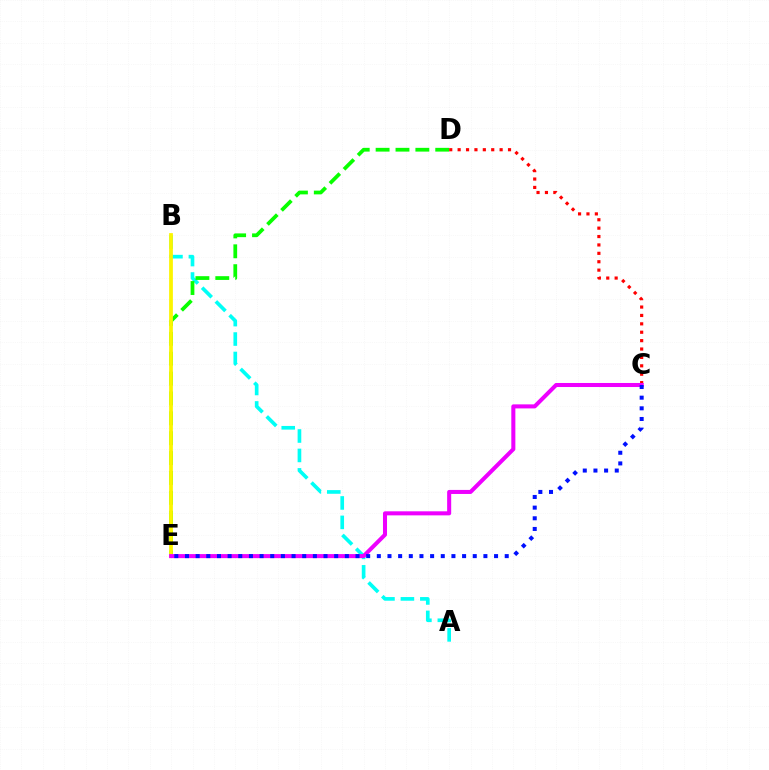{('A', 'B'): [{'color': '#00fff6', 'line_style': 'dashed', 'thickness': 2.64}], ('D', 'E'): [{'color': '#08ff00', 'line_style': 'dashed', 'thickness': 2.7}], ('B', 'E'): [{'color': '#fcf500', 'line_style': 'solid', 'thickness': 2.71}], ('C', 'D'): [{'color': '#ff0000', 'line_style': 'dotted', 'thickness': 2.28}], ('C', 'E'): [{'color': '#ee00ff', 'line_style': 'solid', 'thickness': 2.91}, {'color': '#0010ff', 'line_style': 'dotted', 'thickness': 2.9}]}